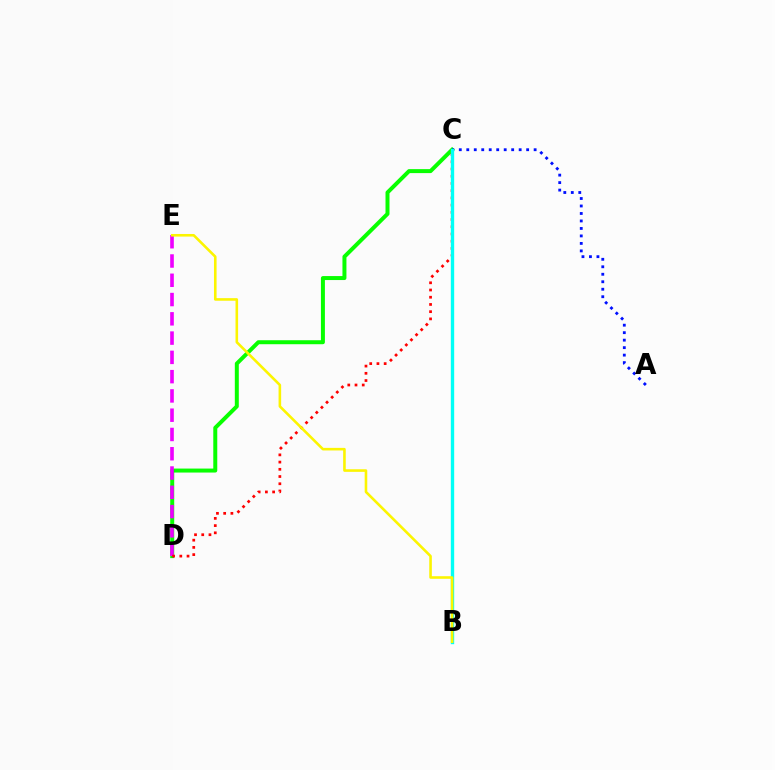{('C', 'D'): [{'color': '#08ff00', 'line_style': 'solid', 'thickness': 2.87}, {'color': '#ff0000', 'line_style': 'dotted', 'thickness': 1.96}], ('D', 'E'): [{'color': '#ee00ff', 'line_style': 'dashed', 'thickness': 2.62}], ('A', 'C'): [{'color': '#0010ff', 'line_style': 'dotted', 'thickness': 2.03}], ('B', 'C'): [{'color': '#00fff6', 'line_style': 'solid', 'thickness': 2.41}], ('B', 'E'): [{'color': '#fcf500', 'line_style': 'solid', 'thickness': 1.87}]}